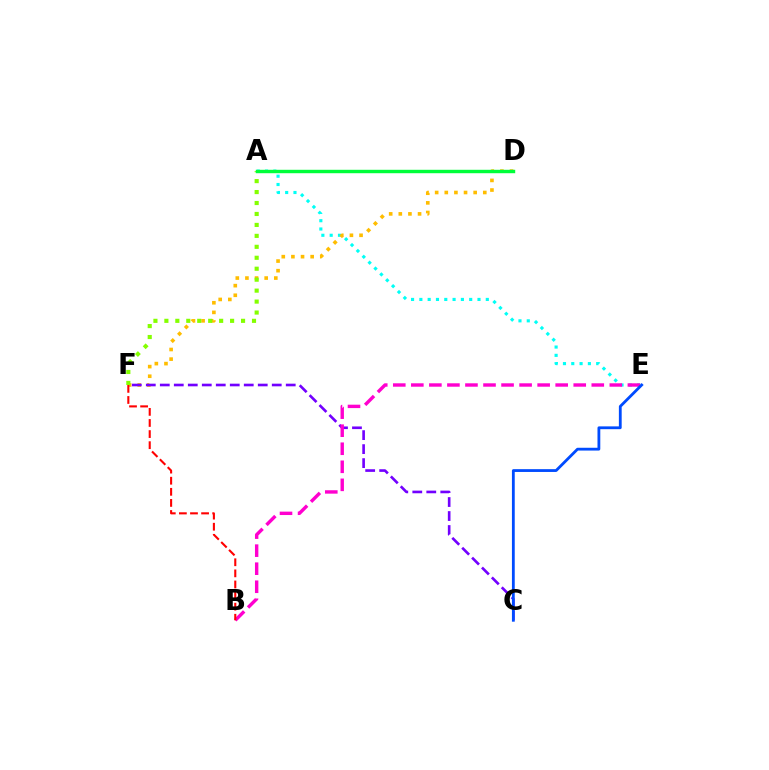{('A', 'E'): [{'color': '#00fff6', 'line_style': 'dotted', 'thickness': 2.26}], ('D', 'F'): [{'color': '#ffbd00', 'line_style': 'dotted', 'thickness': 2.61}], ('A', 'F'): [{'color': '#84ff00', 'line_style': 'dotted', 'thickness': 2.98}], ('A', 'D'): [{'color': '#00ff39', 'line_style': 'solid', 'thickness': 2.46}], ('C', 'F'): [{'color': '#7200ff', 'line_style': 'dashed', 'thickness': 1.9}], ('B', 'E'): [{'color': '#ff00cf', 'line_style': 'dashed', 'thickness': 2.45}], ('C', 'E'): [{'color': '#004bff', 'line_style': 'solid', 'thickness': 2.02}], ('B', 'F'): [{'color': '#ff0000', 'line_style': 'dashed', 'thickness': 1.51}]}